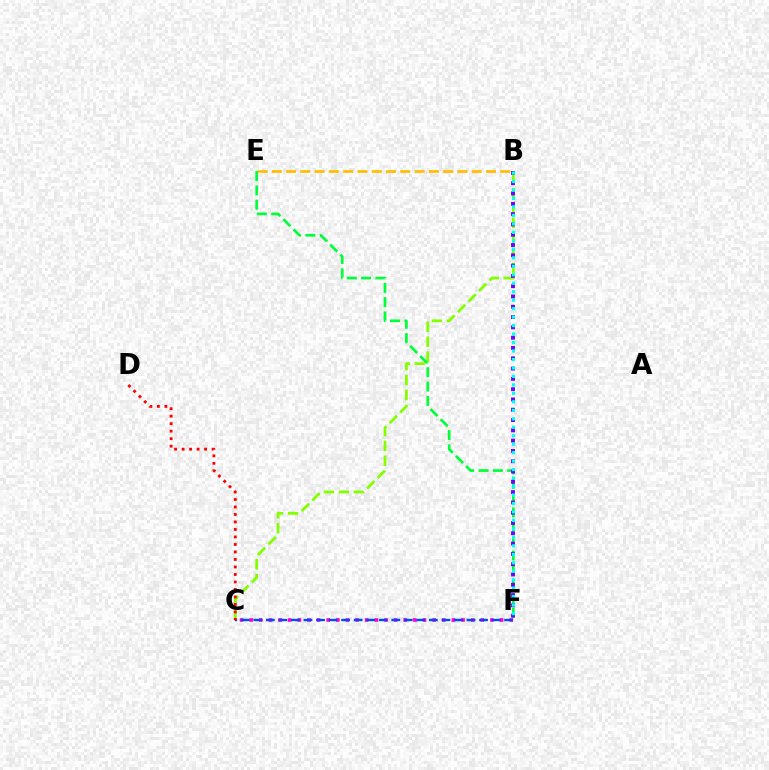{('B', 'C'): [{'color': '#84ff00', 'line_style': 'dashed', 'thickness': 2.03}], ('C', 'F'): [{'color': '#ff00cf', 'line_style': 'dotted', 'thickness': 2.62}, {'color': '#004bff', 'line_style': 'dashed', 'thickness': 1.7}], ('B', 'E'): [{'color': '#ffbd00', 'line_style': 'dashed', 'thickness': 1.94}], ('E', 'F'): [{'color': '#00ff39', 'line_style': 'dashed', 'thickness': 1.95}], ('B', 'F'): [{'color': '#7200ff', 'line_style': 'dotted', 'thickness': 2.8}, {'color': '#00fff6', 'line_style': 'dotted', 'thickness': 2.3}], ('C', 'D'): [{'color': '#ff0000', 'line_style': 'dotted', 'thickness': 2.04}]}